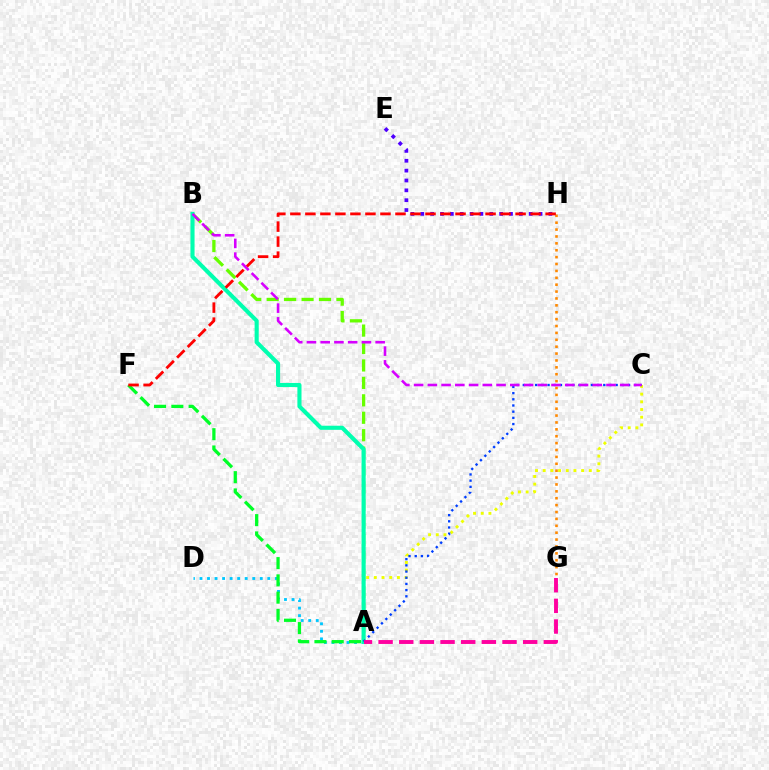{('A', 'D'): [{'color': '#00c7ff', 'line_style': 'dotted', 'thickness': 2.05}], ('A', 'F'): [{'color': '#00ff27', 'line_style': 'dashed', 'thickness': 2.35}], ('A', 'B'): [{'color': '#66ff00', 'line_style': 'dashed', 'thickness': 2.37}, {'color': '#00ffaf', 'line_style': 'solid', 'thickness': 2.96}], ('A', 'C'): [{'color': '#eeff00', 'line_style': 'dotted', 'thickness': 2.09}, {'color': '#003fff', 'line_style': 'dotted', 'thickness': 1.68}], ('G', 'H'): [{'color': '#ff8800', 'line_style': 'dotted', 'thickness': 1.87}], ('E', 'H'): [{'color': '#4f00ff', 'line_style': 'dotted', 'thickness': 2.68}], ('B', 'C'): [{'color': '#d600ff', 'line_style': 'dashed', 'thickness': 1.87}], ('A', 'G'): [{'color': '#ff00a0', 'line_style': 'dashed', 'thickness': 2.81}], ('F', 'H'): [{'color': '#ff0000', 'line_style': 'dashed', 'thickness': 2.04}]}